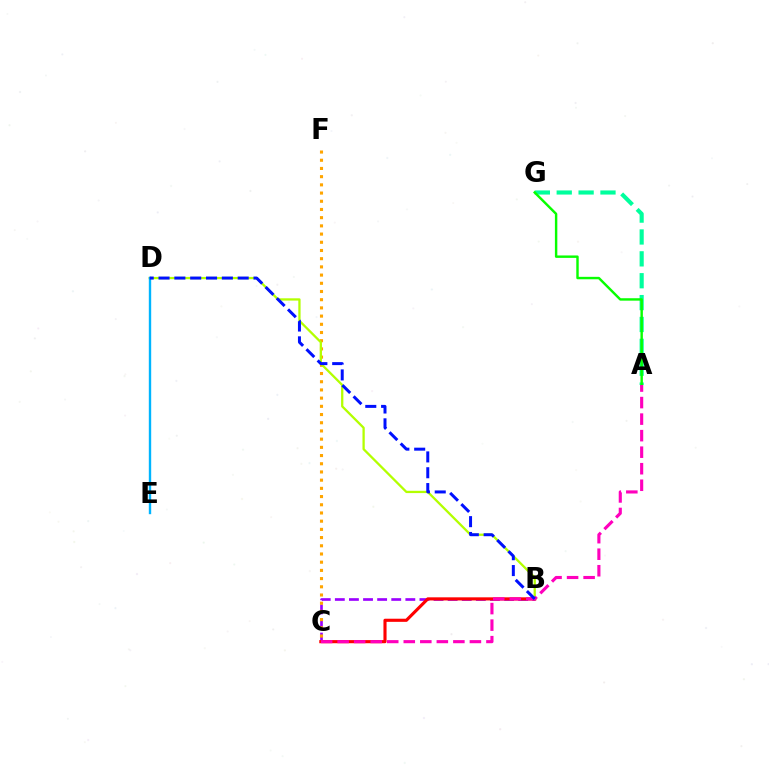{('B', 'C'): [{'color': '#9b00ff', 'line_style': 'dashed', 'thickness': 1.92}, {'color': '#ff0000', 'line_style': 'solid', 'thickness': 2.25}], ('A', 'G'): [{'color': '#00ff9d', 'line_style': 'dashed', 'thickness': 2.97}, {'color': '#08ff00', 'line_style': 'solid', 'thickness': 1.75}], ('C', 'F'): [{'color': '#ffa500', 'line_style': 'dotted', 'thickness': 2.23}], ('B', 'D'): [{'color': '#b3ff00', 'line_style': 'solid', 'thickness': 1.64}, {'color': '#0010ff', 'line_style': 'dashed', 'thickness': 2.15}], ('D', 'E'): [{'color': '#00b5ff', 'line_style': 'solid', 'thickness': 1.72}], ('A', 'C'): [{'color': '#ff00bd', 'line_style': 'dashed', 'thickness': 2.25}]}